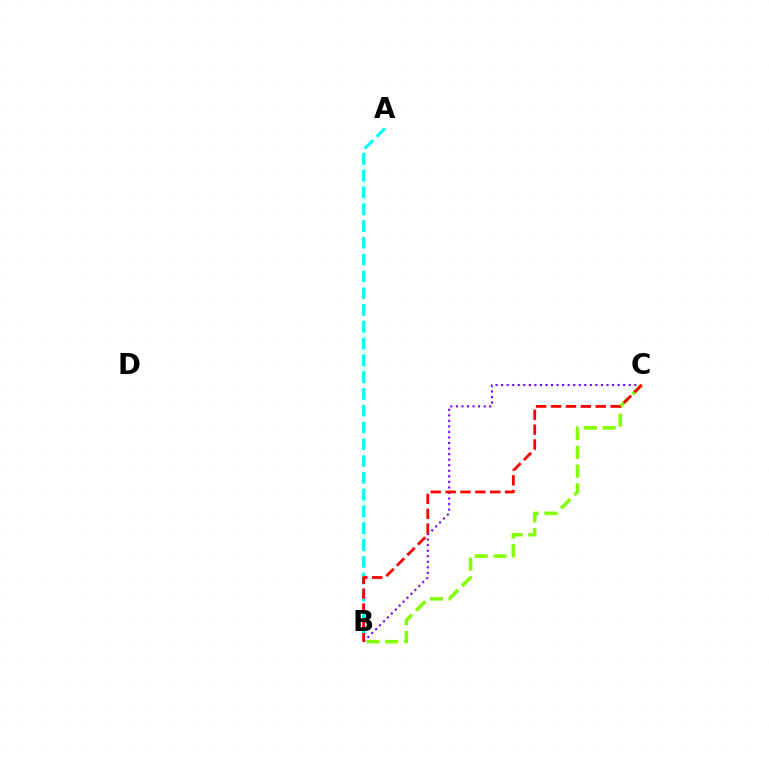{('A', 'B'): [{'color': '#00fff6', 'line_style': 'dashed', 'thickness': 2.28}], ('B', 'C'): [{'color': '#7200ff', 'line_style': 'dotted', 'thickness': 1.51}, {'color': '#84ff00', 'line_style': 'dashed', 'thickness': 2.55}, {'color': '#ff0000', 'line_style': 'dashed', 'thickness': 2.02}]}